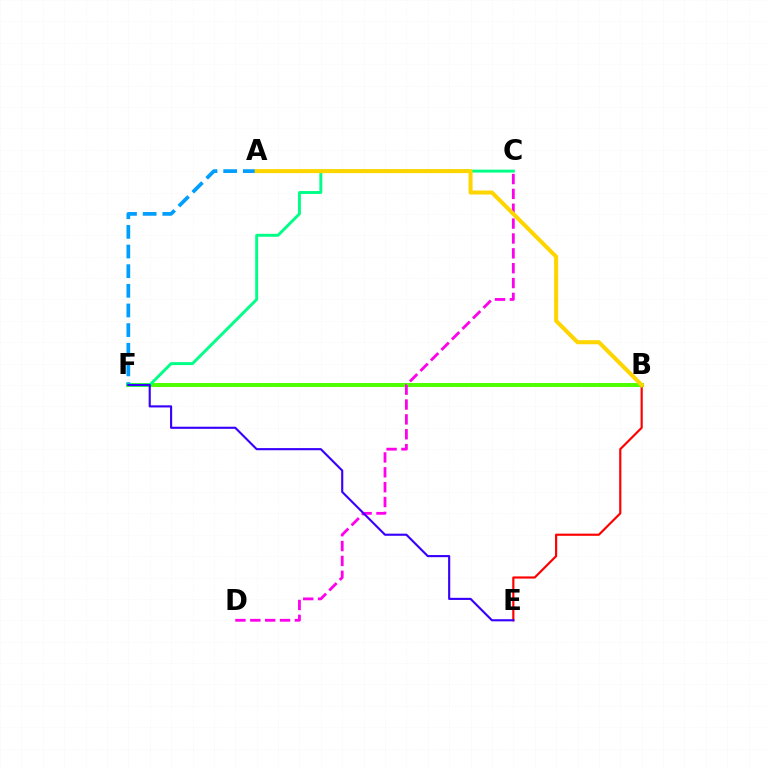{('B', 'F'): [{'color': '#4fff00', 'line_style': 'solid', 'thickness': 2.86}], ('A', 'F'): [{'color': '#009eff', 'line_style': 'dashed', 'thickness': 2.67}], ('C', 'D'): [{'color': '#ff00ed', 'line_style': 'dashed', 'thickness': 2.02}], ('C', 'F'): [{'color': '#00ff86', 'line_style': 'solid', 'thickness': 2.11}], ('B', 'E'): [{'color': '#ff0000', 'line_style': 'solid', 'thickness': 1.56}], ('A', 'B'): [{'color': '#ffd500', 'line_style': 'solid', 'thickness': 2.91}], ('E', 'F'): [{'color': '#3700ff', 'line_style': 'solid', 'thickness': 1.53}]}